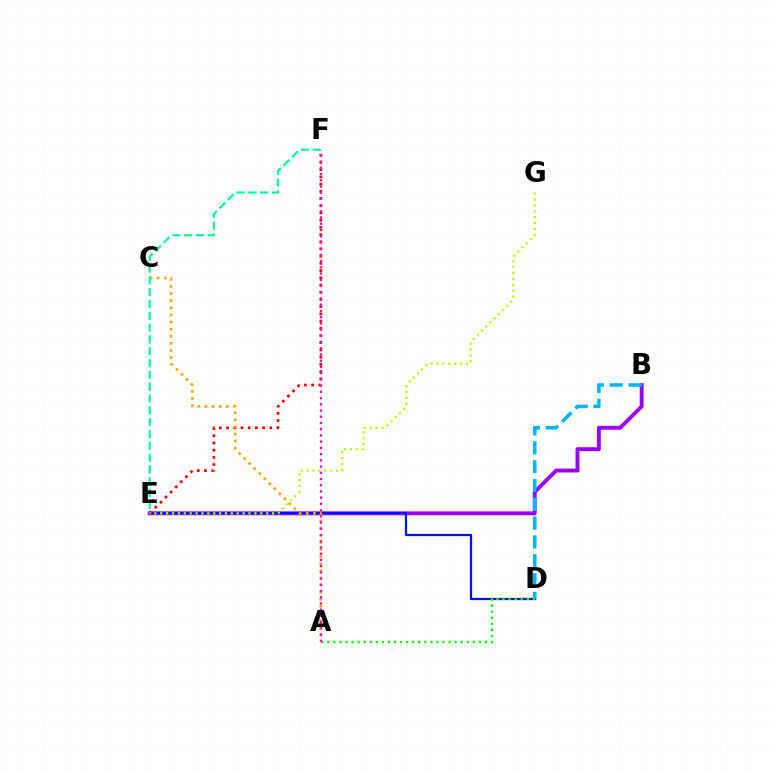{('B', 'E'): [{'color': '#9b00ff', 'line_style': 'solid', 'thickness': 2.79}], ('D', 'E'): [{'color': '#0010ff', 'line_style': 'solid', 'thickness': 1.62}], ('E', 'F'): [{'color': '#ff0000', 'line_style': 'dotted', 'thickness': 1.96}, {'color': '#00ff9d', 'line_style': 'dashed', 'thickness': 1.61}], ('B', 'D'): [{'color': '#00b5ff', 'line_style': 'dashed', 'thickness': 2.56}], ('A', 'C'): [{'color': '#ffa500', 'line_style': 'dotted', 'thickness': 1.93}], ('A', 'D'): [{'color': '#08ff00', 'line_style': 'dotted', 'thickness': 1.65}], ('A', 'F'): [{'color': '#ff00bd', 'line_style': 'dotted', 'thickness': 1.69}], ('E', 'G'): [{'color': '#b3ff00', 'line_style': 'dotted', 'thickness': 1.6}]}